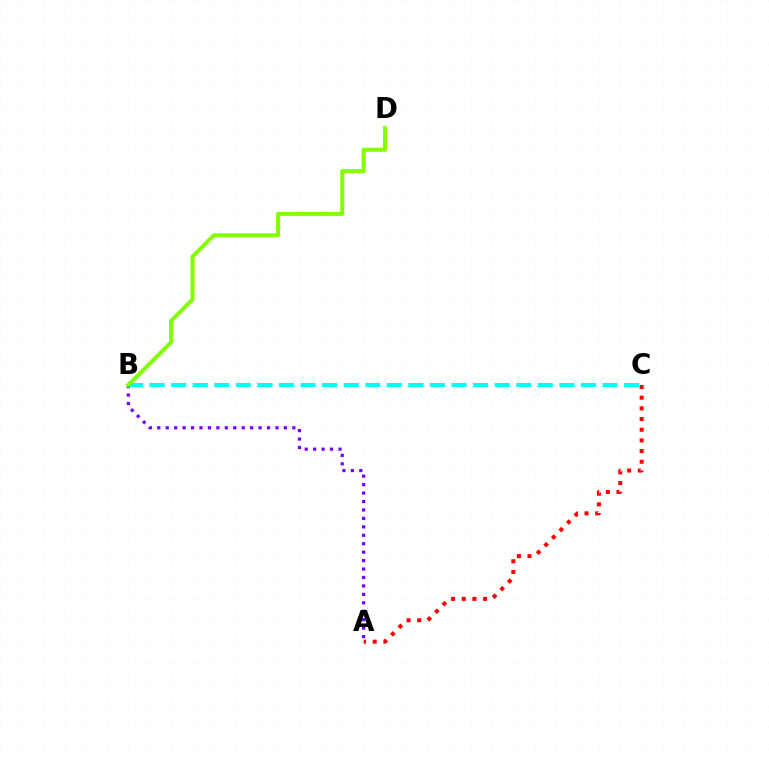{('A', 'C'): [{'color': '#ff0000', 'line_style': 'dotted', 'thickness': 2.9}], ('B', 'C'): [{'color': '#00fff6', 'line_style': 'dashed', 'thickness': 2.93}], ('A', 'B'): [{'color': '#7200ff', 'line_style': 'dotted', 'thickness': 2.29}], ('B', 'D'): [{'color': '#84ff00', 'line_style': 'solid', 'thickness': 2.92}]}